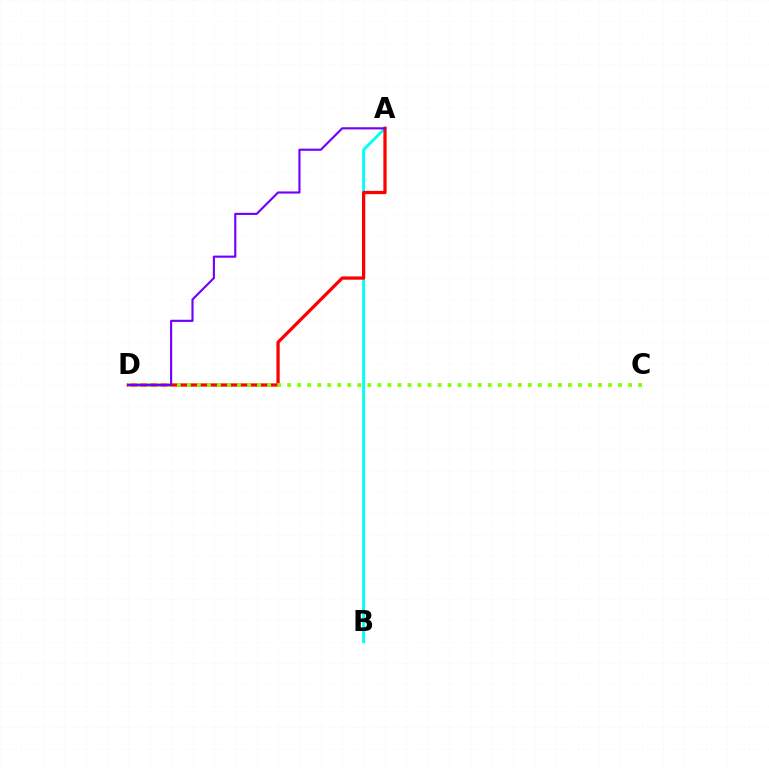{('A', 'B'): [{'color': '#00fff6', 'line_style': 'solid', 'thickness': 2.09}], ('A', 'D'): [{'color': '#ff0000', 'line_style': 'solid', 'thickness': 2.34}, {'color': '#7200ff', 'line_style': 'solid', 'thickness': 1.54}], ('C', 'D'): [{'color': '#84ff00', 'line_style': 'dotted', 'thickness': 2.72}]}